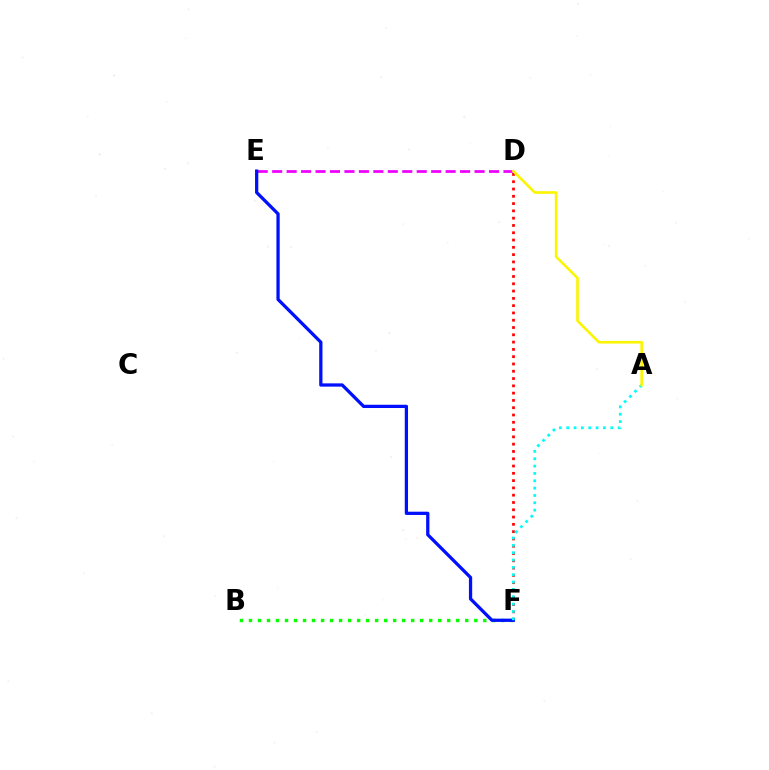{('D', 'F'): [{'color': '#ff0000', 'line_style': 'dotted', 'thickness': 1.98}], ('D', 'E'): [{'color': '#ee00ff', 'line_style': 'dashed', 'thickness': 1.96}], ('B', 'F'): [{'color': '#08ff00', 'line_style': 'dotted', 'thickness': 2.45}], ('E', 'F'): [{'color': '#0010ff', 'line_style': 'solid', 'thickness': 2.35}], ('A', 'F'): [{'color': '#00fff6', 'line_style': 'dotted', 'thickness': 2.0}], ('A', 'D'): [{'color': '#fcf500', 'line_style': 'solid', 'thickness': 1.88}]}